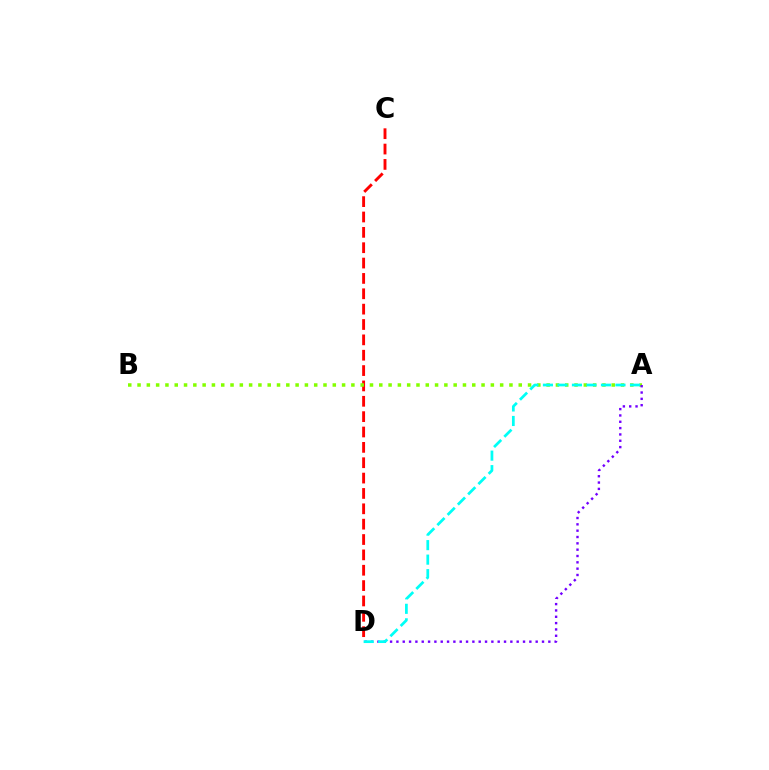{('C', 'D'): [{'color': '#ff0000', 'line_style': 'dashed', 'thickness': 2.09}], ('A', 'B'): [{'color': '#84ff00', 'line_style': 'dotted', 'thickness': 2.53}], ('A', 'D'): [{'color': '#7200ff', 'line_style': 'dotted', 'thickness': 1.72}, {'color': '#00fff6', 'line_style': 'dashed', 'thickness': 1.97}]}